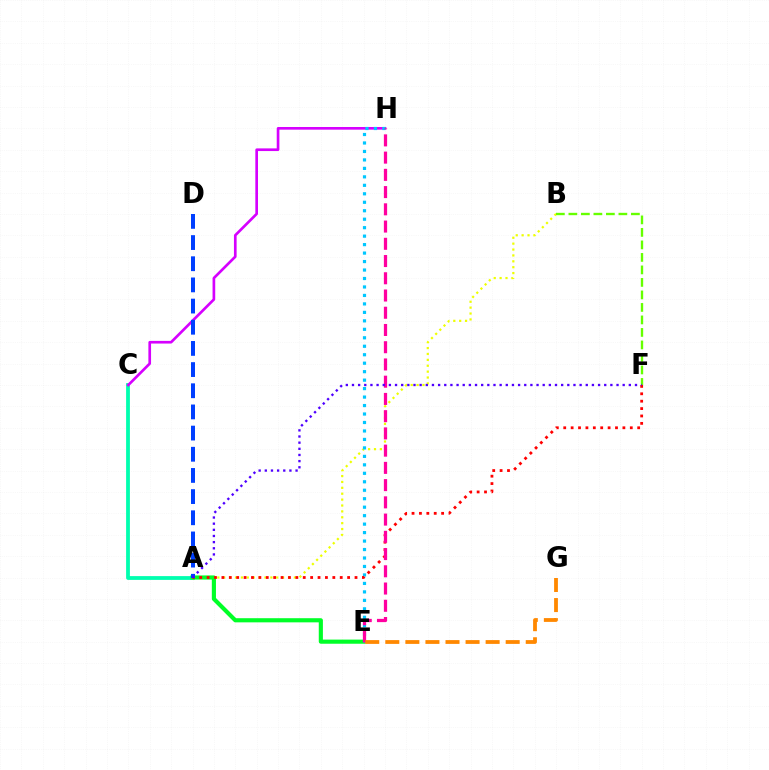{('A', 'B'): [{'color': '#eeff00', 'line_style': 'dotted', 'thickness': 1.6}], ('A', 'C'): [{'color': '#00ffaf', 'line_style': 'solid', 'thickness': 2.73}], ('C', 'H'): [{'color': '#d600ff', 'line_style': 'solid', 'thickness': 1.92}], ('A', 'E'): [{'color': '#00ff27', 'line_style': 'solid', 'thickness': 2.98}], ('E', 'H'): [{'color': '#00c7ff', 'line_style': 'dotted', 'thickness': 2.3}, {'color': '#ff00a0', 'line_style': 'dashed', 'thickness': 2.34}], ('A', 'F'): [{'color': '#ff0000', 'line_style': 'dotted', 'thickness': 2.01}, {'color': '#4f00ff', 'line_style': 'dotted', 'thickness': 1.67}], ('B', 'F'): [{'color': '#66ff00', 'line_style': 'dashed', 'thickness': 1.7}], ('A', 'D'): [{'color': '#003fff', 'line_style': 'dashed', 'thickness': 2.88}], ('E', 'G'): [{'color': '#ff8800', 'line_style': 'dashed', 'thickness': 2.73}]}